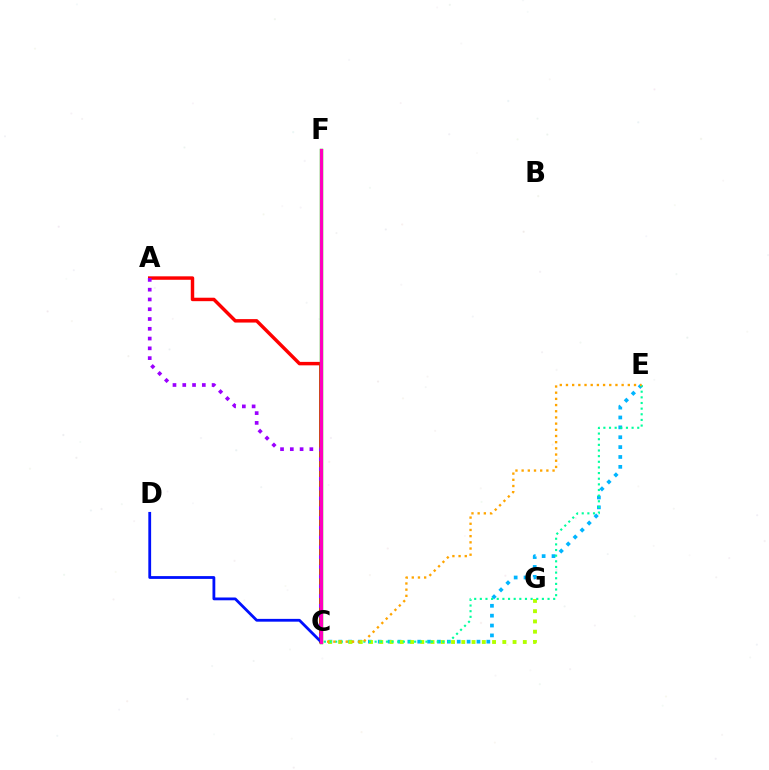{('C', 'E'): [{'color': '#00b5ff', 'line_style': 'dotted', 'thickness': 2.68}, {'color': '#00ff9d', 'line_style': 'dotted', 'thickness': 1.53}, {'color': '#ffa500', 'line_style': 'dotted', 'thickness': 1.68}], ('A', 'C'): [{'color': '#ff0000', 'line_style': 'solid', 'thickness': 2.49}, {'color': '#9b00ff', 'line_style': 'dotted', 'thickness': 2.66}], ('C', 'G'): [{'color': '#b3ff00', 'line_style': 'dotted', 'thickness': 2.79}], ('C', 'F'): [{'color': '#08ff00', 'line_style': 'solid', 'thickness': 2.47}, {'color': '#ff00bd', 'line_style': 'solid', 'thickness': 2.29}], ('C', 'D'): [{'color': '#0010ff', 'line_style': 'solid', 'thickness': 2.01}]}